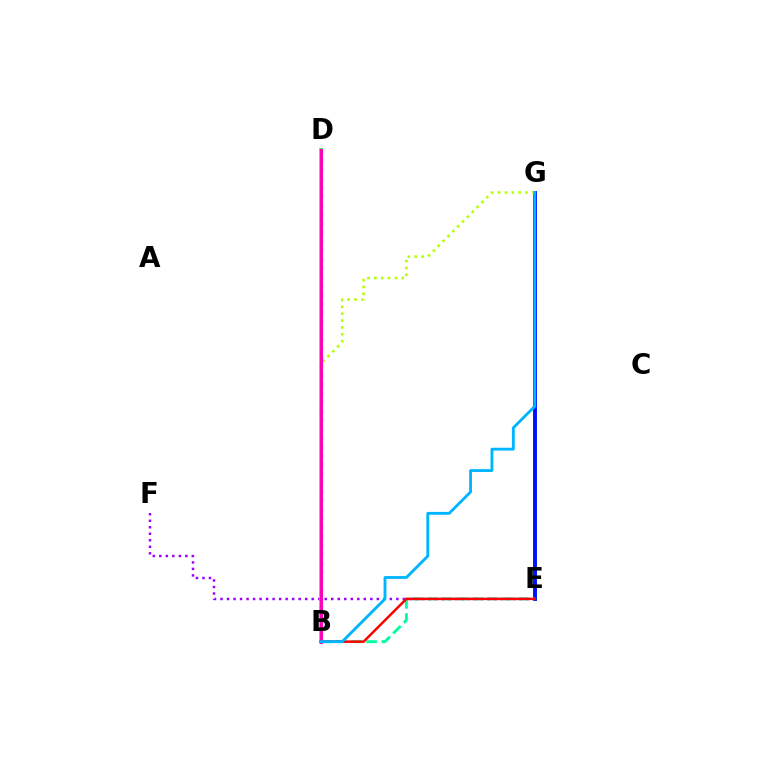{('E', 'F'): [{'color': '#9b00ff', 'line_style': 'dotted', 'thickness': 1.77}], ('E', 'G'): [{'color': '#0010ff', 'line_style': 'solid', 'thickness': 2.83}], ('B', 'D'): [{'color': '#ffa500', 'line_style': 'dotted', 'thickness': 2.43}, {'color': '#08ff00', 'line_style': 'solid', 'thickness': 2.54}, {'color': '#ff00bd', 'line_style': 'solid', 'thickness': 2.13}], ('B', 'G'): [{'color': '#b3ff00', 'line_style': 'dotted', 'thickness': 1.87}, {'color': '#00b5ff', 'line_style': 'solid', 'thickness': 2.05}], ('B', 'E'): [{'color': '#00ff9d', 'line_style': 'dashed', 'thickness': 2.06}, {'color': '#ff0000', 'line_style': 'solid', 'thickness': 1.8}]}